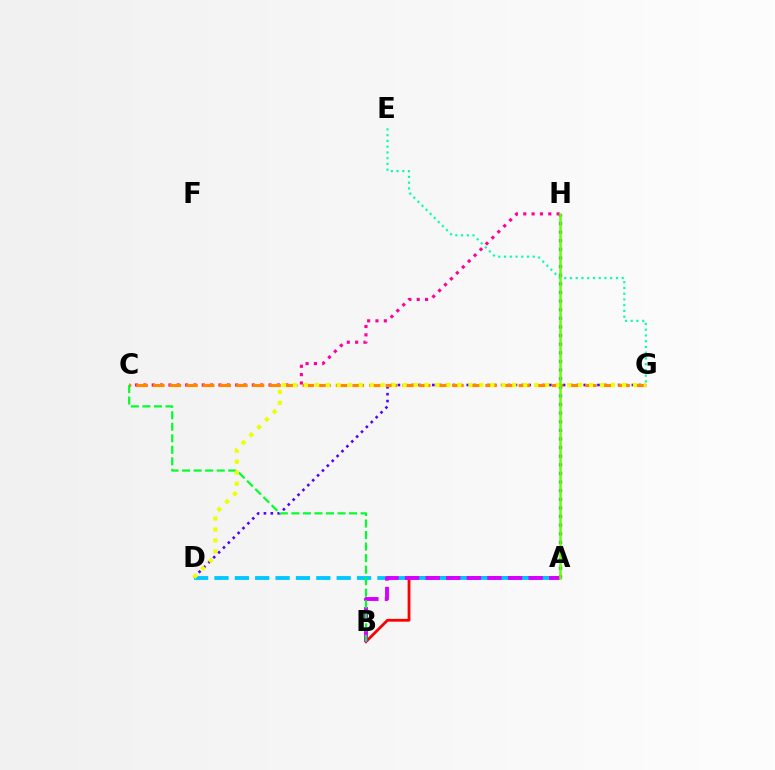{('E', 'G'): [{'color': '#00ffaf', 'line_style': 'dotted', 'thickness': 1.56}], ('C', 'H'): [{'color': '#ff00a0', 'line_style': 'dotted', 'thickness': 2.27}], ('A', 'H'): [{'color': '#003fff', 'line_style': 'dotted', 'thickness': 2.34}, {'color': '#66ff00', 'line_style': 'solid', 'thickness': 1.81}], ('A', 'B'): [{'color': '#ff0000', 'line_style': 'solid', 'thickness': 2.02}, {'color': '#d600ff', 'line_style': 'dashed', 'thickness': 2.8}], ('A', 'D'): [{'color': '#00c7ff', 'line_style': 'dashed', 'thickness': 2.77}], ('D', 'G'): [{'color': '#4f00ff', 'line_style': 'dotted', 'thickness': 1.87}, {'color': '#eeff00', 'line_style': 'dotted', 'thickness': 2.98}], ('C', 'G'): [{'color': '#ff8800', 'line_style': 'dashed', 'thickness': 2.26}], ('B', 'C'): [{'color': '#00ff27', 'line_style': 'dashed', 'thickness': 1.57}]}